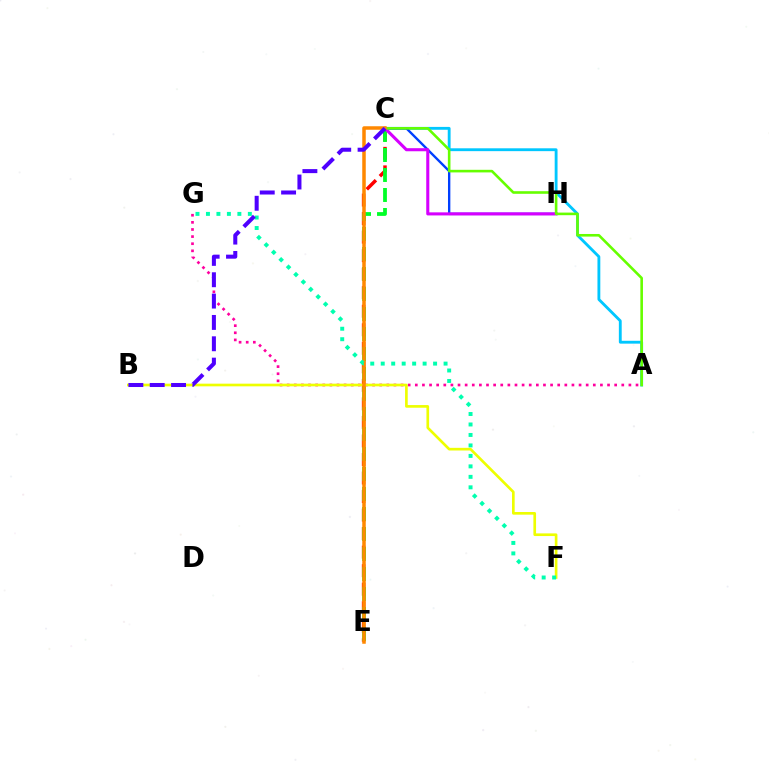{('A', 'G'): [{'color': '#ff00a0', 'line_style': 'dotted', 'thickness': 1.93}], ('A', 'C'): [{'color': '#00c7ff', 'line_style': 'solid', 'thickness': 2.05}, {'color': '#66ff00', 'line_style': 'solid', 'thickness': 1.88}], ('C', 'H'): [{'color': '#003fff', 'line_style': 'solid', 'thickness': 1.7}, {'color': '#d600ff', 'line_style': 'solid', 'thickness': 2.21}], ('C', 'E'): [{'color': '#ff0000', 'line_style': 'dashed', 'thickness': 2.52}, {'color': '#00ff27', 'line_style': 'dashed', 'thickness': 2.72}, {'color': '#ff8800', 'line_style': 'solid', 'thickness': 2.52}], ('B', 'F'): [{'color': '#eeff00', 'line_style': 'solid', 'thickness': 1.92}], ('F', 'G'): [{'color': '#00ffaf', 'line_style': 'dotted', 'thickness': 2.85}], ('B', 'C'): [{'color': '#4f00ff', 'line_style': 'dashed', 'thickness': 2.9}]}